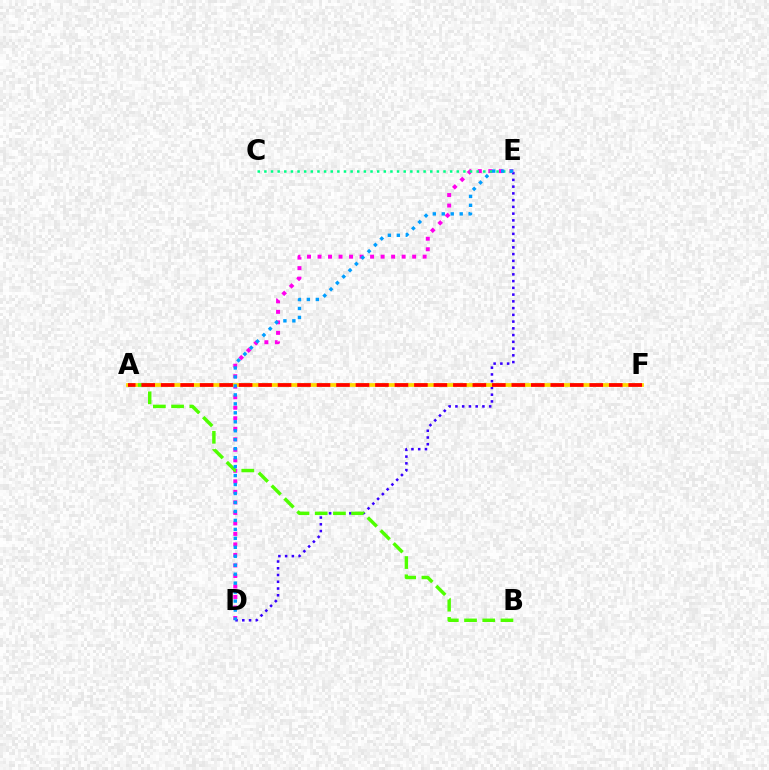{('D', 'E'): [{'color': '#3700ff', 'line_style': 'dotted', 'thickness': 1.83}, {'color': '#ff00ed', 'line_style': 'dotted', 'thickness': 2.86}, {'color': '#009eff', 'line_style': 'dotted', 'thickness': 2.44}], ('C', 'E'): [{'color': '#00ff86', 'line_style': 'dotted', 'thickness': 1.8}], ('A', 'F'): [{'color': '#ffd500', 'line_style': 'solid', 'thickness': 2.71}, {'color': '#ff0000', 'line_style': 'dashed', 'thickness': 2.65}], ('A', 'B'): [{'color': '#4fff00', 'line_style': 'dashed', 'thickness': 2.48}]}